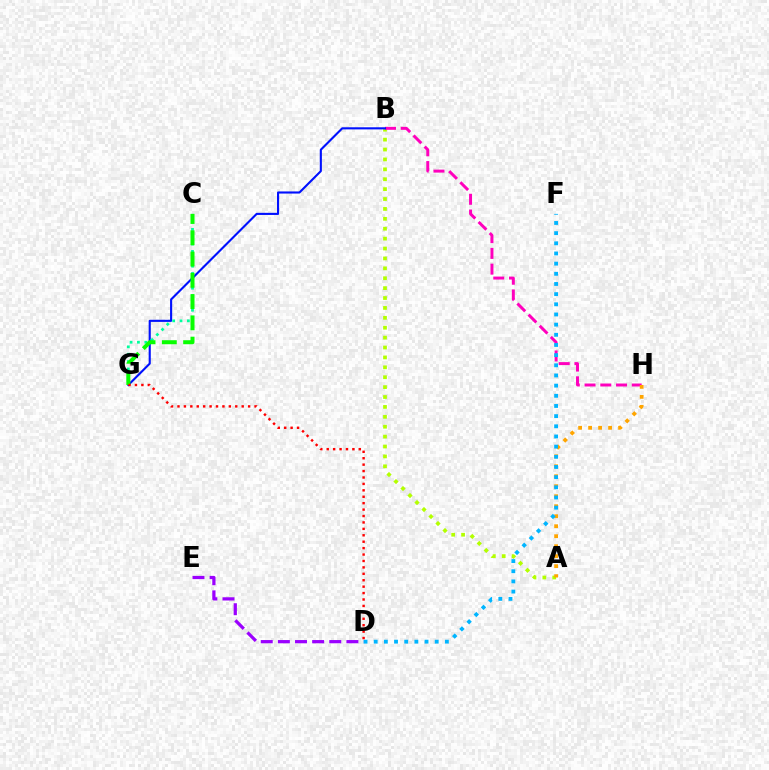{('A', 'B'): [{'color': '#b3ff00', 'line_style': 'dotted', 'thickness': 2.69}], ('B', 'H'): [{'color': '#ff00bd', 'line_style': 'dashed', 'thickness': 2.14}], ('A', 'H'): [{'color': '#ffa500', 'line_style': 'dotted', 'thickness': 2.71}], ('B', 'G'): [{'color': '#0010ff', 'line_style': 'solid', 'thickness': 1.52}], ('C', 'G'): [{'color': '#00ff9d', 'line_style': 'dotted', 'thickness': 2.0}, {'color': '#08ff00', 'line_style': 'dashed', 'thickness': 2.89}], ('D', 'F'): [{'color': '#00b5ff', 'line_style': 'dotted', 'thickness': 2.76}], ('D', 'G'): [{'color': '#ff0000', 'line_style': 'dotted', 'thickness': 1.74}], ('D', 'E'): [{'color': '#9b00ff', 'line_style': 'dashed', 'thickness': 2.33}]}